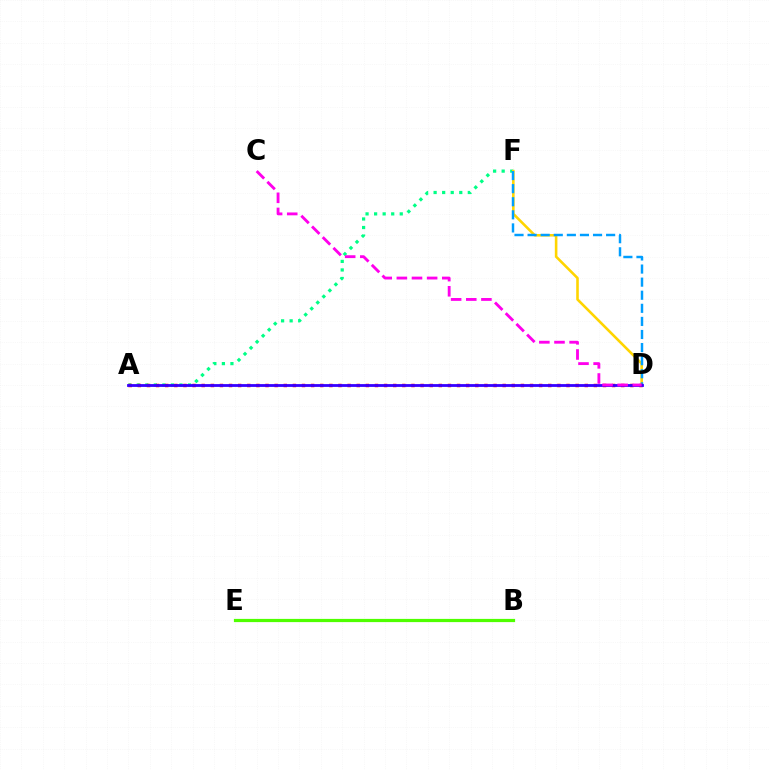{('A', 'F'): [{'color': '#00ff86', 'line_style': 'dotted', 'thickness': 2.32}], ('D', 'F'): [{'color': '#ffd500', 'line_style': 'solid', 'thickness': 1.86}, {'color': '#009eff', 'line_style': 'dashed', 'thickness': 1.78}], ('A', 'D'): [{'color': '#ff0000', 'line_style': 'dotted', 'thickness': 2.48}, {'color': '#3700ff', 'line_style': 'solid', 'thickness': 2.02}], ('B', 'E'): [{'color': '#4fff00', 'line_style': 'solid', 'thickness': 2.31}], ('C', 'D'): [{'color': '#ff00ed', 'line_style': 'dashed', 'thickness': 2.06}]}